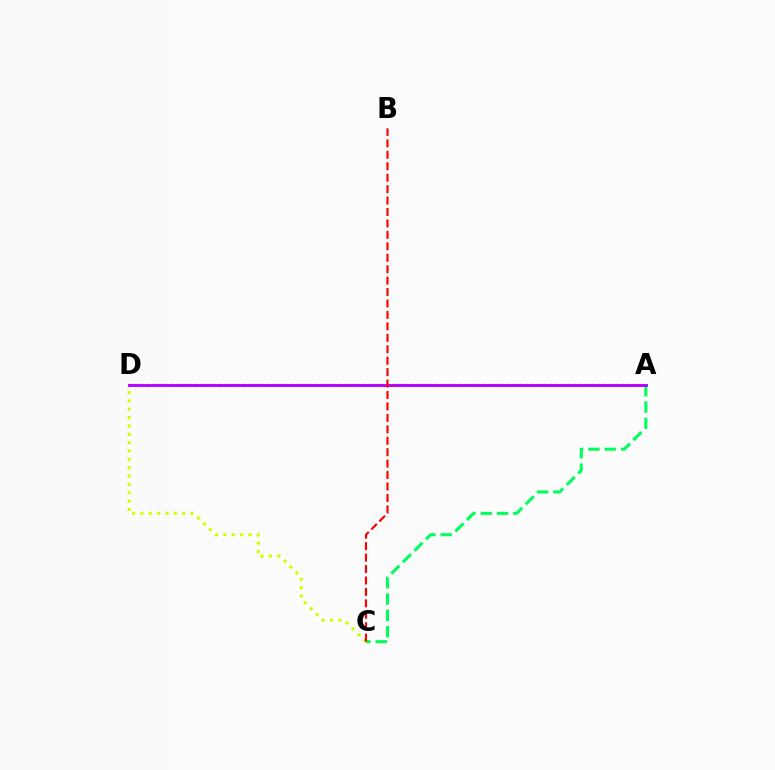{('C', 'D'): [{'color': '#d1ff00', 'line_style': 'dotted', 'thickness': 2.27}], ('A', 'C'): [{'color': '#00ff5c', 'line_style': 'dashed', 'thickness': 2.21}], ('A', 'D'): [{'color': '#0074ff', 'line_style': 'dotted', 'thickness': 1.63}, {'color': '#b900ff', 'line_style': 'solid', 'thickness': 2.08}], ('B', 'C'): [{'color': '#ff0000', 'line_style': 'dashed', 'thickness': 1.55}]}